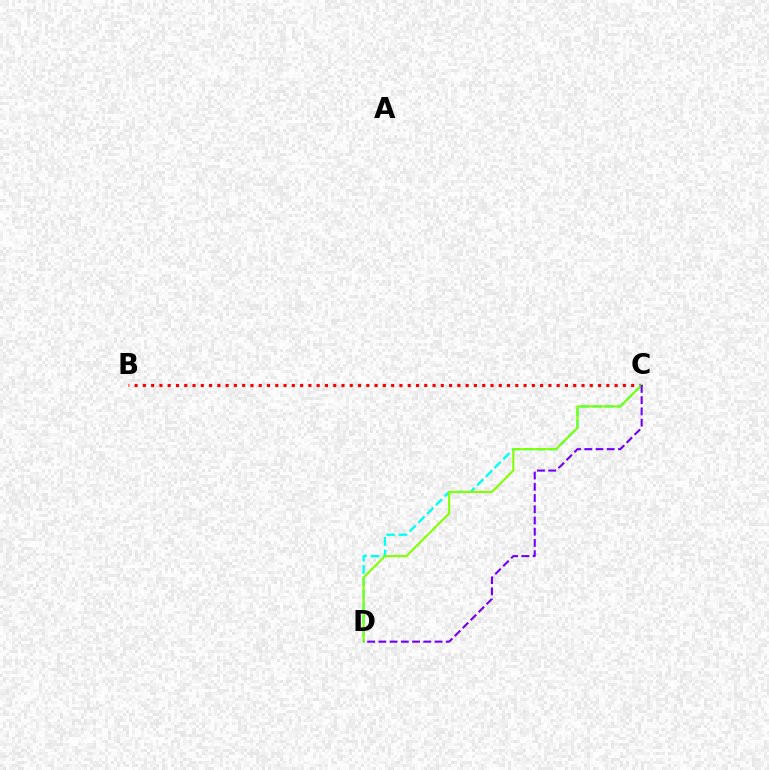{('B', 'C'): [{'color': '#ff0000', 'line_style': 'dotted', 'thickness': 2.25}], ('C', 'D'): [{'color': '#00fff6', 'line_style': 'dashed', 'thickness': 1.68}, {'color': '#84ff00', 'line_style': 'solid', 'thickness': 1.52}, {'color': '#7200ff', 'line_style': 'dashed', 'thickness': 1.53}]}